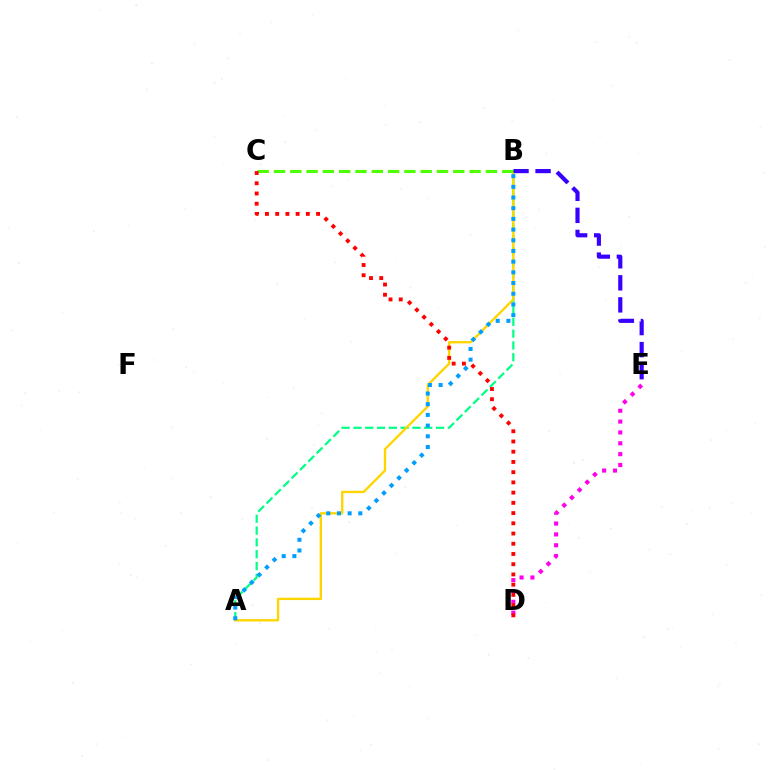{('A', 'B'): [{'color': '#00ff86', 'line_style': 'dashed', 'thickness': 1.6}, {'color': '#ffd500', 'line_style': 'solid', 'thickness': 1.7}, {'color': '#009eff', 'line_style': 'dotted', 'thickness': 2.9}], ('B', 'E'): [{'color': '#3700ff', 'line_style': 'dashed', 'thickness': 3.0}], ('D', 'E'): [{'color': '#ff00ed', 'line_style': 'dotted', 'thickness': 2.95}], ('B', 'C'): [{'color': '#4fff00', 'line_style': 'dashed', 'thickness': 2.21}], ('C', 'D'): [{'color': '#ff0000', 'line_style': 'dotted', 'thickness': 2.78}]}